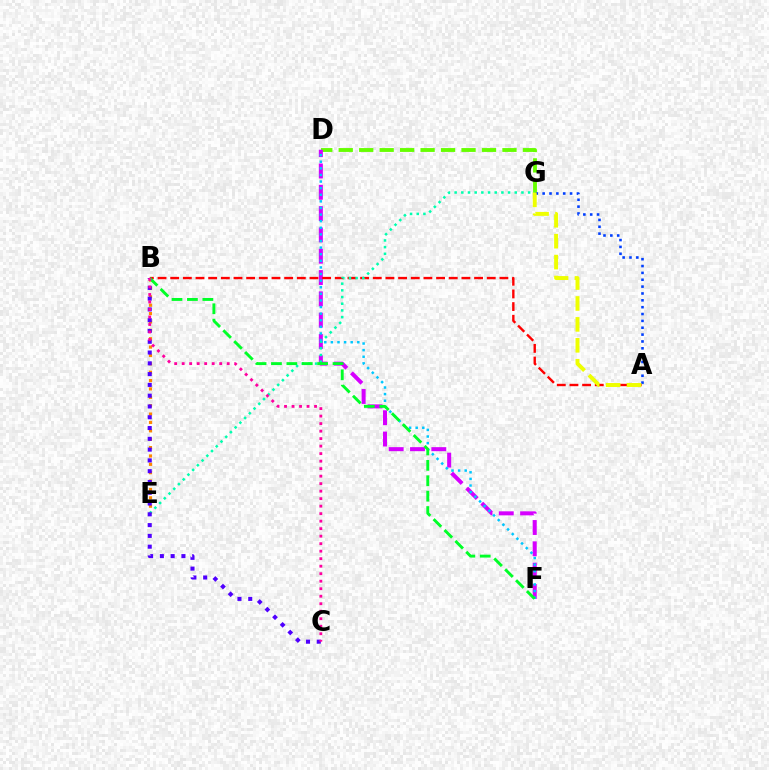{('D', 'G'): [{'color': '#66ff00', 'line_style': 'dashed', 'thickness': 2.78}], ('B', 'E'): [{'color': '#ff8800', 'line_style': 'dotted', 'thickness': 2.28}], ('D', 'F'): [{'color': '#d600ff', 'line_style': 'dashed', 'thickness': 2.9}, {'color': '#00c7ff', 'line_style': 'dotted', 'thickness': 1.79}], ('A', 'B'): [{'color': '#ff0000', 'line_style': 'dashed', 'thickness': 1.72}], ('E', 'G'): [{'color': '#00ffaf', 'line_style': 'dotted', 'thickness': 1.82}], ('A', 'G'): [{'color': '#003fff', 'line_style': 'dotted', 'thickness': 1.86}, {'color': '#eeff00', 'line_style': 'dashed', 'thickness': 2.84}], ('B', 'C'): [{'color': '#4f00ff', 'line_style': 'dotted', 'thickness': 2.93}, {'color': '#ff00a0', 'line_style': 'dotted', 'thickness': 2.04}], ('B', 'F'): [{'color': '#00ff27', 'line_style': 'dashed', 'thickness': 2.09}]}